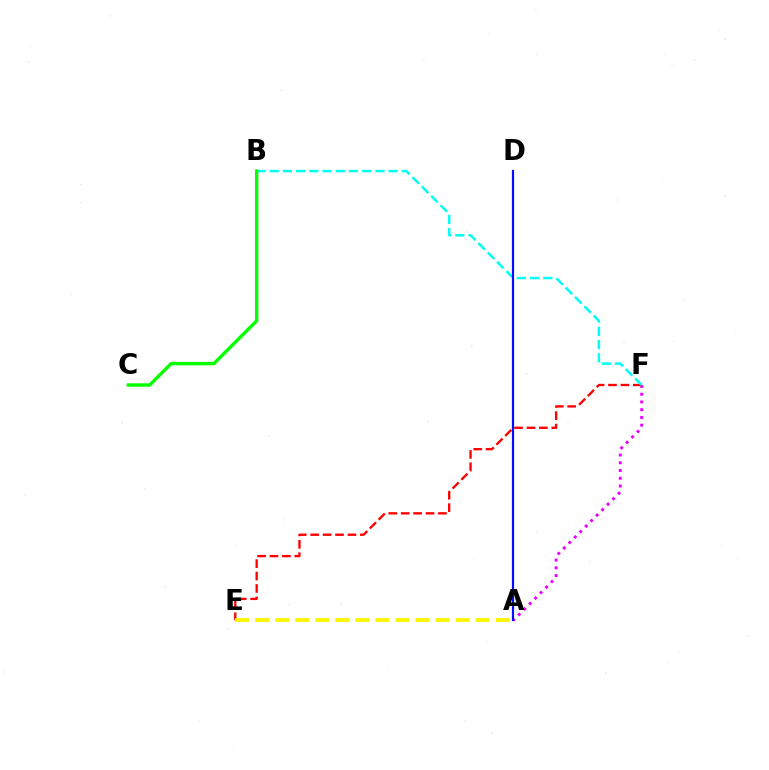{('A', 'F'): [{'color': '#ee00ff', 'line_style': 'dotted', 'thickness': 2.1}], ('E', 'F'): [{'color': '#ff0000', 'line_style': 'dashed', 'thickness': 1.69}], ('B', 'F'): [{'color': '#00fff6', 'line_style': 'dashed', 'thickness': 1.8}], ('A', 'D'): [{'color': '#0010ff', 'line_style': 'solid', 'thickness': 1.58}], ('A', 'E'): [{'color': '#fcf500', 'line_style': 'dashed', 'thickness': 2.72}], ('B', 'C'): [{'color': '#08ff00', 'line_style': 'solid', 'thickness': 2.44}]}